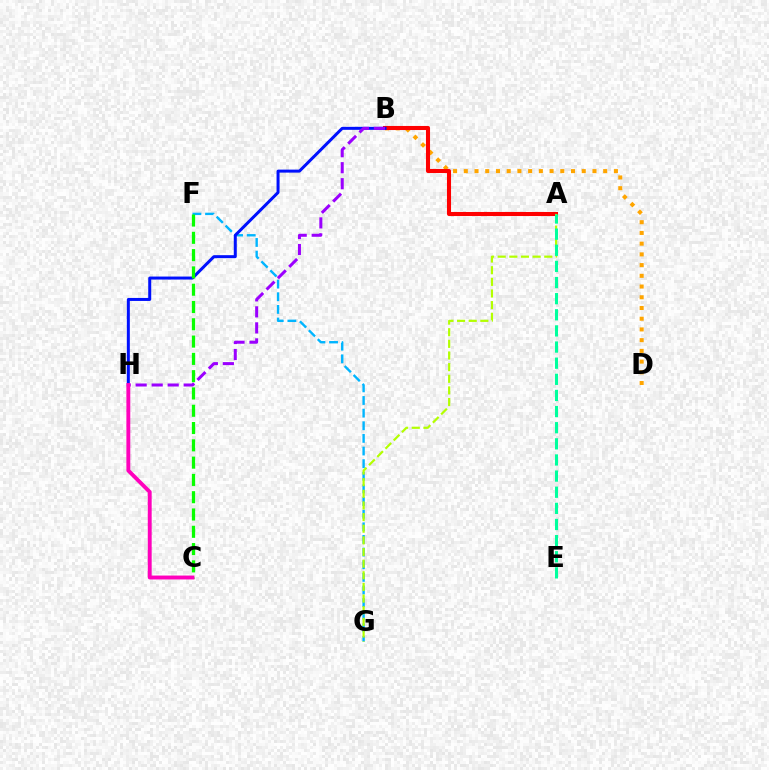{('B', 'D'): [{'color': '#ffa500', 'line_style': 'dotted', 'thickness': 2.91}], ('F', 'G'): [{'color': '#00b5ff', 'line_style': 'dashed', 'thickness': 1.72}], ('A', 'B'): [{'color': '#ff0000', 'line_style': 'solid', 'thickness': 2.93}], ('B', 'H'): [{'color': '#0010ff', 'line_style': 'solid', 'thickness': 2.16}, {'color': '#9b00ff', 'line_style': 'dashed', 'thickness': 2.17}], ('A', 'G'): [{'color': '#b3ff00', 'line_style': 'dashed', 'thickness': 1.58}], ('C', 'F'): [{'color': '#08ff00', 'line_style': 'dashed', 'thickness': 2.35}], ('C', 'H'): [{'color': '#ff00bd', 'line_style': 'solid', 'thickness': 2.81}], ('A', 'E'): [{'color': '#00ff9d', 'line_style': 'dashed', 'thickness': 2.19}]}